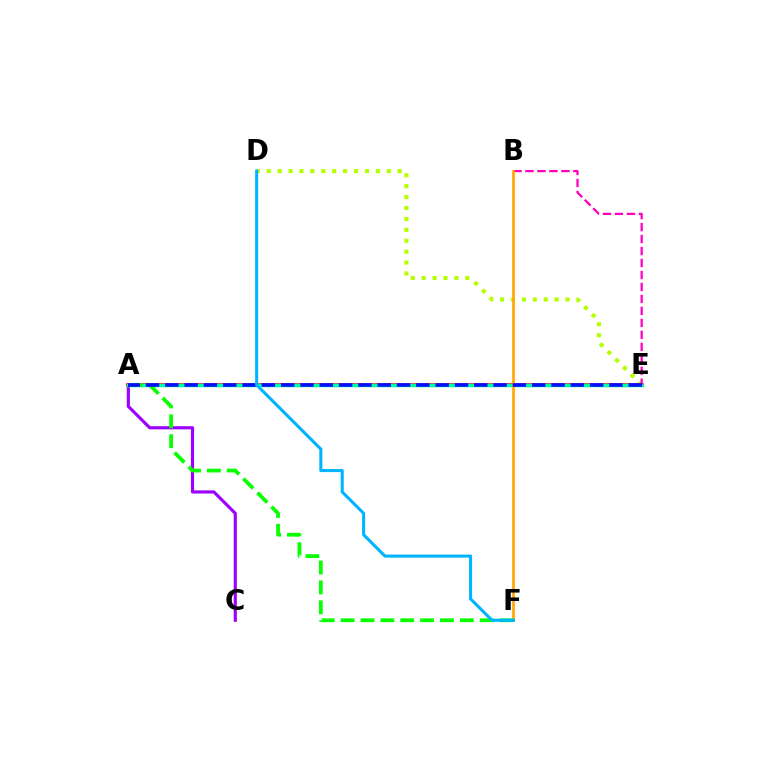{('D', 'E'): [{'color': '#b3ff00', 'line_style': 'dotted', 'thickness': 2.96}], ('A', 'C'): [{'color': '#9b00ff', 'line_style': 'solid', 'thickness': 2.26}], ('A', 'E'): [{'color': '#ff0000', 'line_style': 'solid', 'thickness': 2.58}, {'color': '#00ff9d', 'line_style': 'solid', 'thickness': 2.49}, {'color': '#0010ff', 'line_style': 'dashed', 'thickness': 2.62}], ('B', 'E'): [{'color': '#ff00bd', 'line_style': 'dashed', 'thickness': 1.63}], ('B', 'F'): [{'color': '#ffa500', 'line_style': 'solid', 'thickness': 1.92}], ('A', 'F'): [{'color': '#08ff00', 'line_style': 'dashed', 'thickness': 2.7}], ('D', 'F'): [{'color': '#00b5ff', 'line_style': 'solid', 'thickness': 2.21}]}